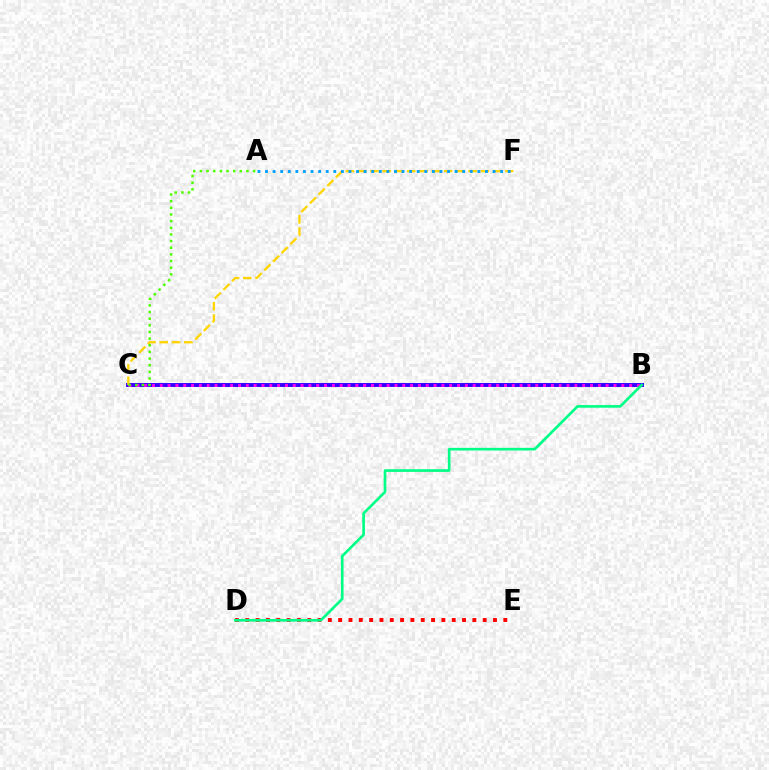{('B', 'C'): [{'color': '#3700ff', 'line_style': 'solid', 'thickness': 2.83}, {'color': '#ff00ed', 'line_style': 'dotted', 'thickness': 2.13}], ('D', 'E'): [{'color': '#ff0000', 'line_style': 'dotted', 'thickness': 2.8}], ('B', 'D'): [{'color': '#00ff86', 'line_style': 'solid', 'thickness': 1.92}], ('C', 'F'): [{'color': '#ffd500', 'line_style': 'dashed', 'thickness': 1.67}], ('A', 'F'): [{'color': '#009eff', 'line_style': 'dotted', 'thickness': 2.06}], ('A', 'C'): [{'color': '#4fff00', 'line_style': 'dotted', 'thickness': 1.81}]}